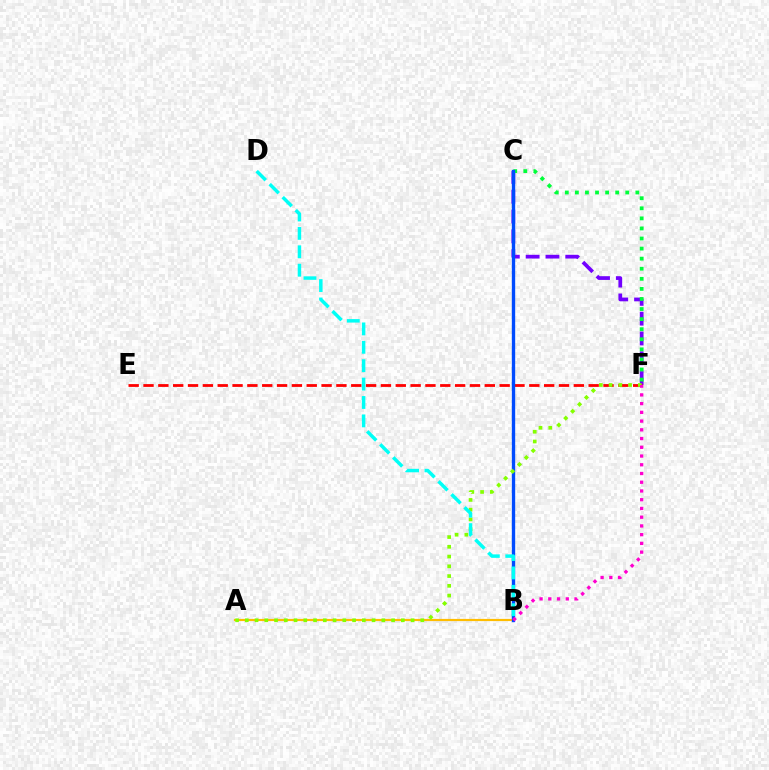{('C', 'F'): [{'color': '#7200ff', 'line_style': 'dashed', 'thickness': 2.69}, {'color': '#00ff39', 'line_style': 'dotted', 'thickness': 2.74}], ('A', 'B'): [{'color': '#ffbd00', 'line_style': 'solid', 'thickness': 1.58}], ('E', 'F'): [{'color': '#ff0000', 'line_style': 'dashed', 'thickness': 2.02}], ('B', 'C'): [{'color': '#004bff', 'line_style': 'solid', 'thickness': 2.41}], ('A', 'F'): [{'color': '#84ff00', 'line_style': 'dotted', 'thickness': 2.65}], ('B', 'D'): [{'color': '#00fff6', 'line_style': 'dashed', 'thickness': 2.5}], ('B', 'F'): [{'color': '#ff00cf', 'line_style': 'dotted', 'thickness': 2.37}]}